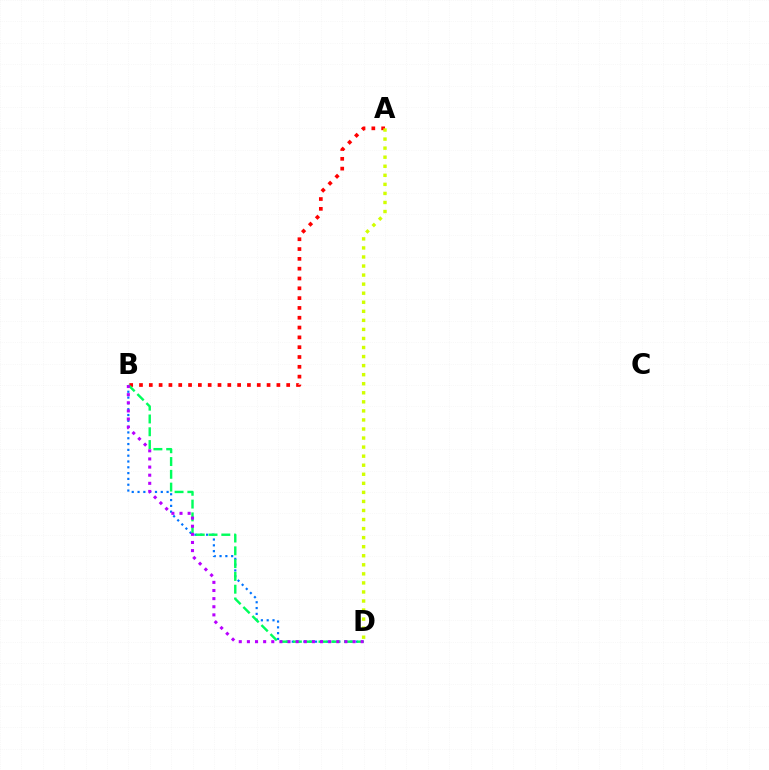{('B', 'D'): [{'color': '#0074ff', 'line_style': 'dotted', 'thickness': 1.58}, {'color': '#00ff5c', 'line_style': 'dashed', 'thickness': 1.74}, {'color': '#b900ff', 'line_style': 'dotted', 'thickness': 2.21}], ('A', 'B'): [{'color': '#ff0000', 'line_style': 'dotted', 'thickness': 2.67}], ('A', 'D'): [{'color': '#d1ff00', 'line_style': 'dotted', 'thickness': 2.46}]}